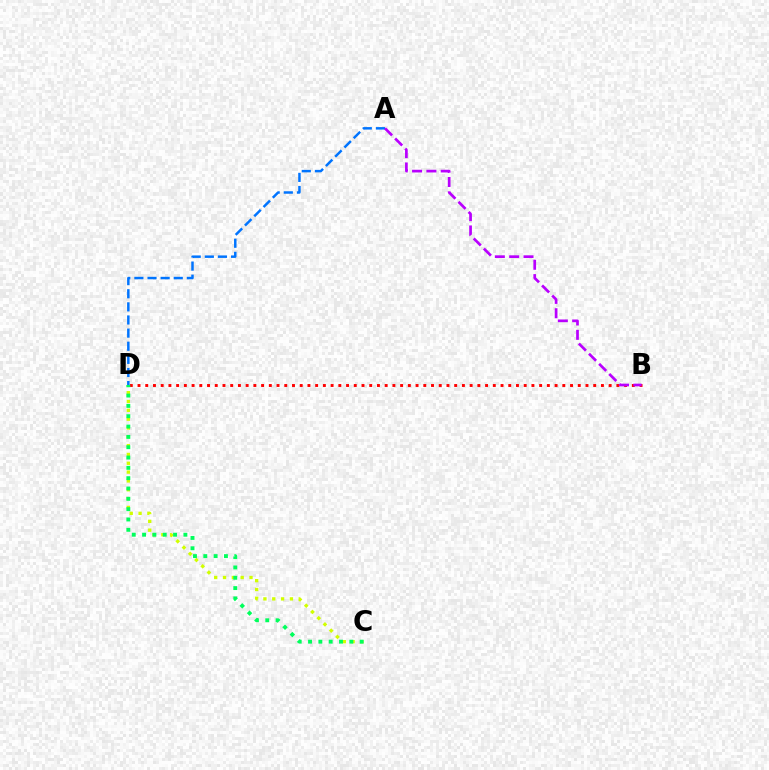{('C', 'D'): [{'color': '#d1ff00', 'line_style': 'dotted', 'thickness': 2.4}, {'color': '#00ff5c', 'line_style': 'dotted', 'thickness': 2.81}], ('B', 'D'): [{'color': '#ff0000', 'line_style': 'dotted', 'thickness': 2.1}], ('A', 'D'): [{'color': '#0074ff', 'line_style': 'dashed', 'thickness': 1.78}], ('A', 'B'): [{'color': '#b900ff', 'line_style': 'dashed', 'thickness': 1.95}]}